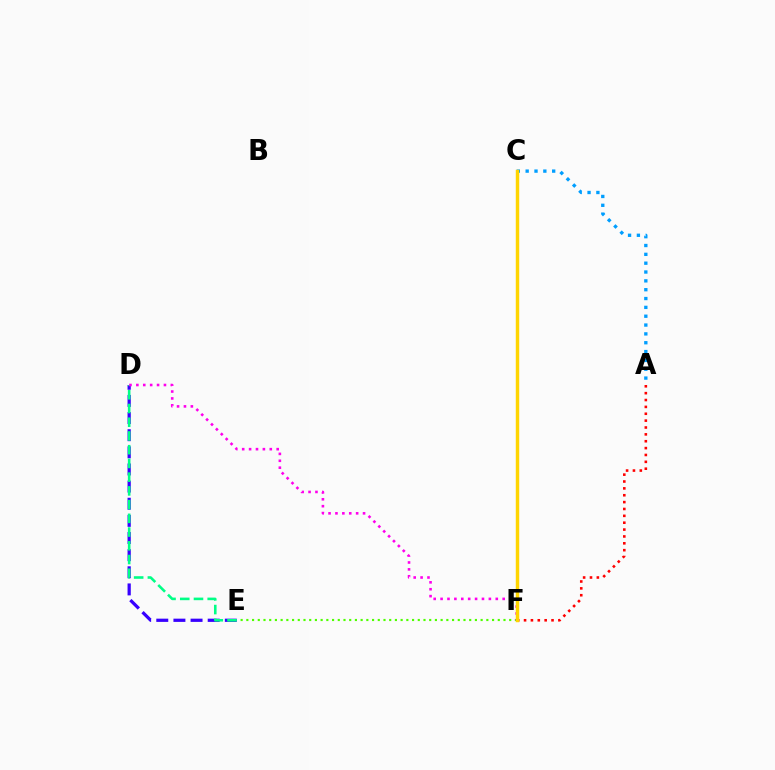{('E', 'F'): [{'color': '#4fff00', 'line_style': 'dotted', 'thickness': 1.55}], ('A', 'F'): [{'color': '#ff0000', 'line_style': 'dotted', 'thickness': 1.87}], ('D', 'E'): [{'color': '#3700ff', 'line_style': 'dashed', 'thickness': 2.33}, {'color': '#00ff86', 'line_style': 'dashed', 'thickness': 1.87}], ('A', 'C'): [{'color': '#009eff', 'line_style': 'dotted', 'thickness': 2.4}], ('D', 'F'): [{'color': '#ff00ed', 'line_style': 'dotted', 'thickness': 1.87}], ('C', 'F'): [{'color': '#ffd500', 'line_style': 'solid', 'thickness': 2.48}]}